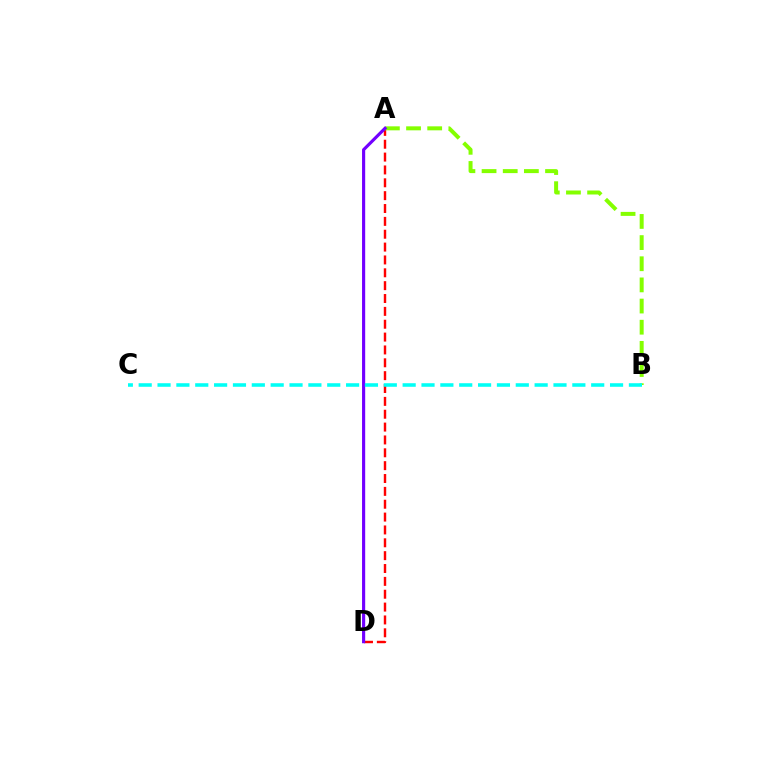{('A', 'D'): [{'color': '#ff0000', 'line_style': 'dashed', 'thickness': 1.75}, {'color': '#7200ff', 'line_style': 'solid', 'thickness': 2.27}], ('A', 'B'): [{'color': '#84ff00', 'line_style': 'dashed', 'thickness': 2.87}], ('B', 'C'): [{'color': '#00fff6', 'line_style': 'dashed', 'thickness': 2.56}]}